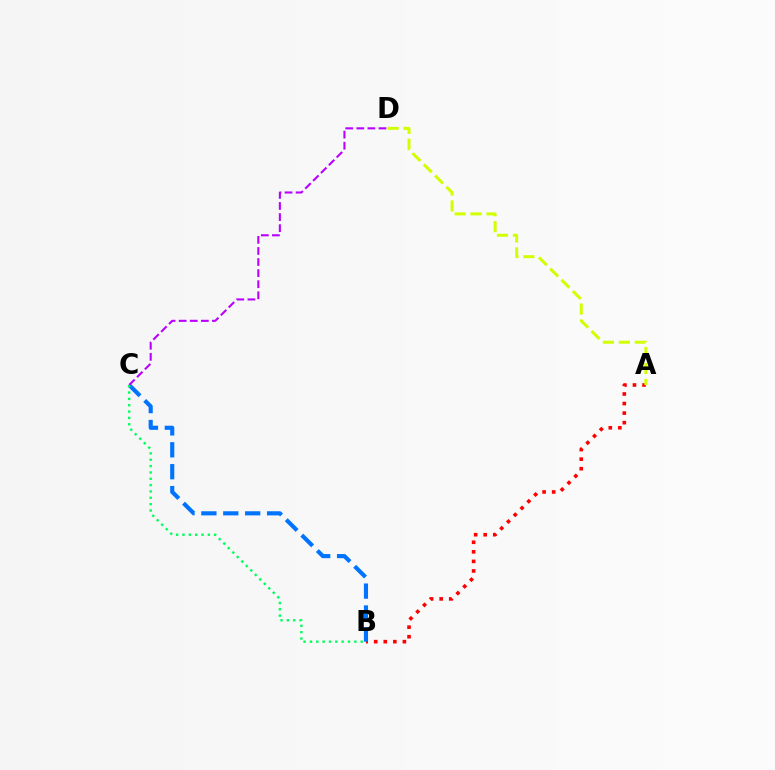{('A', 'B'): [{'color': '#ff0000', 'line_style': 'dotted', 'thickness': 2.6}], ('B', 'C'): [{'color': '#0074ff', 'line_style': 'dashed', 'thickness': 2.98}, {'color': '#00ff5c', 'line_style': 'dotted', 'thickness': 1.72}], ('A', 'D'): [{'color': '#d1ff00', 'line_style': 'dashed', 'thickness': 2.16}], ('C', 'D'): [{'color': '#b900ff', 'line_style': 'dashed', 'thickness': 1.51}]}